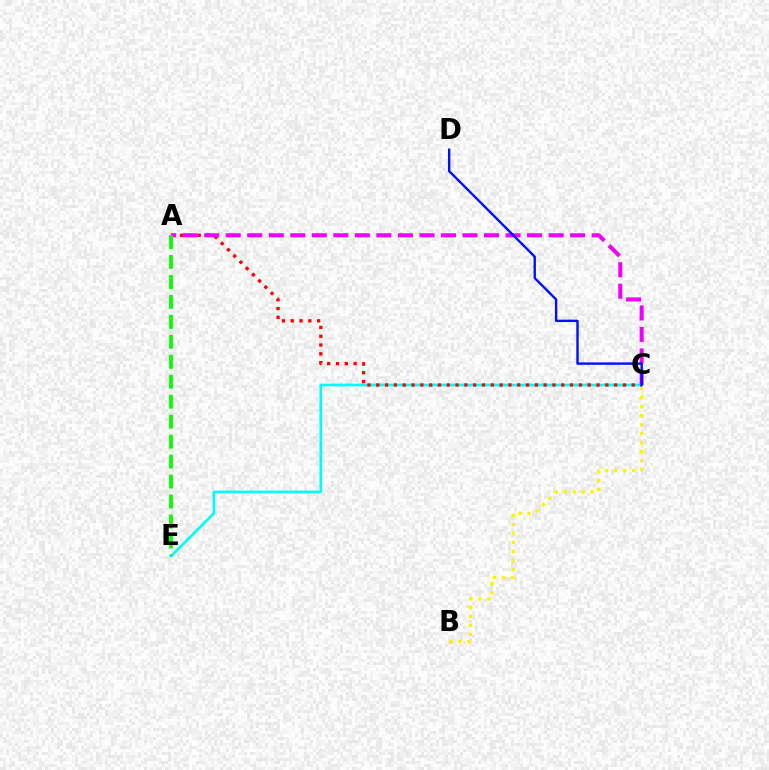{('B', 'C'): [{'color': '#fcf500', 'line_style': 'dotted', 'thickness': 2.44}], ('C', 'E'): [{'color': '#00fff6', 'line_style': 'solid', 'thickness': 1.94}], ('A', 'C'): [{'color': '#ff0000', 'line_style': 'dotted', 'thickness': 2.39}, {'color': '#ee00ff', 'line_style': 'dashed', 'thickness': 2.92}], ('A', 'E'): [{'color': '#08ff00', 'line_style': 'dashed', 'thickness': 2.71}], ('C', 'D'): [{'color': '#0010ff', 'line_style': 'solid', 'thickness': 1.72}]}